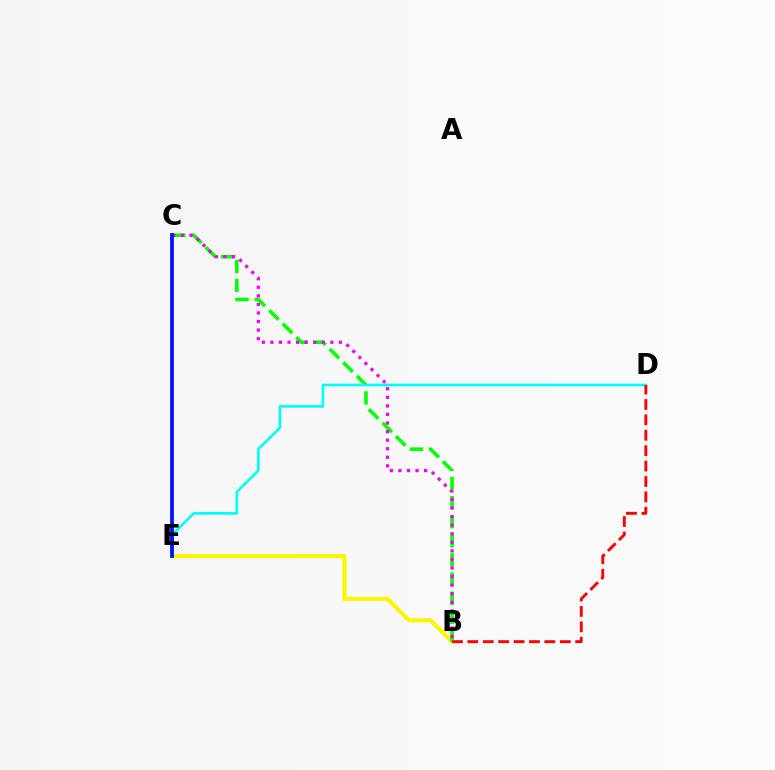{('B', 'E'): [{'color': '#fcf500', 'line_style': 'solid', 'thickness': 2.96}], ('B', 'C'): [{'color': '#08ff00', 'line_style': 'dashed', 'thickness': 2.6}, {'color': '#ee00ff', 'line_style': 'dotted', 'thickness': 2.33}], ('D', 'E'): [{'color': '#00fff6', 'line_style': 'solid', 'thickness': 1.92}], ('C', 'E'): [{'color': '#0010ff', 'line_style': 'solid', 'thickness': 2.7}], ('B', 'D'): [{'color': '#ff0000', 'line_style': 'dashed', 'thickness': 2.09}]}